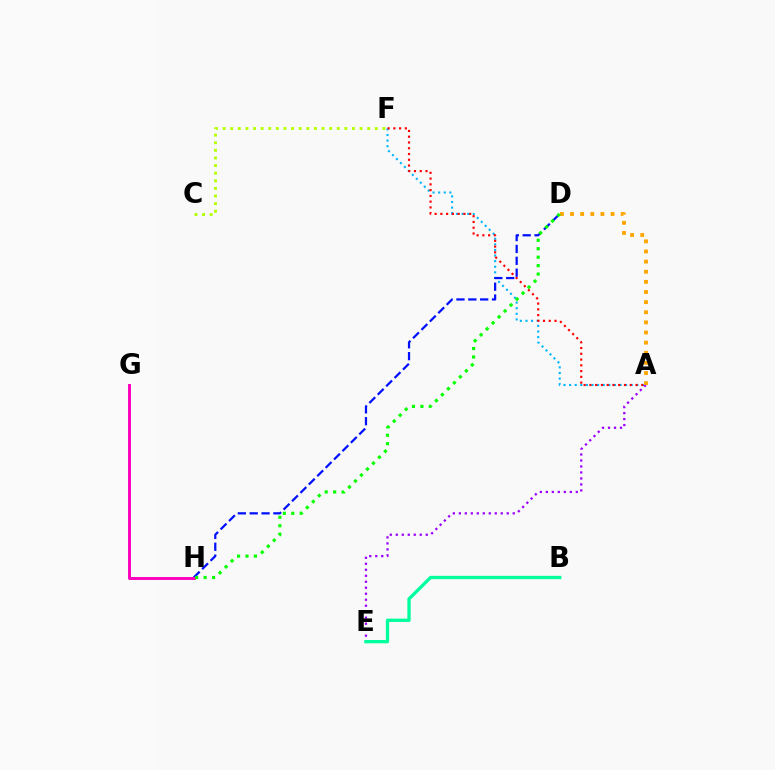{('A', 'F'): [{'color': '#00b5ff', 'line_style': 'dotted', 'thickness': 1.52}, {'color': '#ff0000', 'line_style': 'dotted', 'thickness': 1.57}], ('A', 'E'): [{'color': '#9b00ff', 'line_style': 'dotted', 'thickness': 1.63}], ('D', 'H'): [{'color': '#0010ff', 'line_style': 'dashed', 'thickness': 1.61}, {'color': '#08ff00', 'line_style': 'dotted', 'thickness': 2.29}], ('C', 'F'): [{'color': '#b3ff00', 'line_style': 'dotted', 'thickness': 2.07}], ('G', 'H'): [{'color': '#ff00bd', 'line_style': 'solid', 'thickness': 2.11}], ('A', 'D'): [{'color': '#ffa500', 'line_style': 'dotted', 'thickness': 2.75}], ('B', 'E'): [{'color': '#00ff9d', 'line_style': 'solid', 'thickness': 2.38}]}